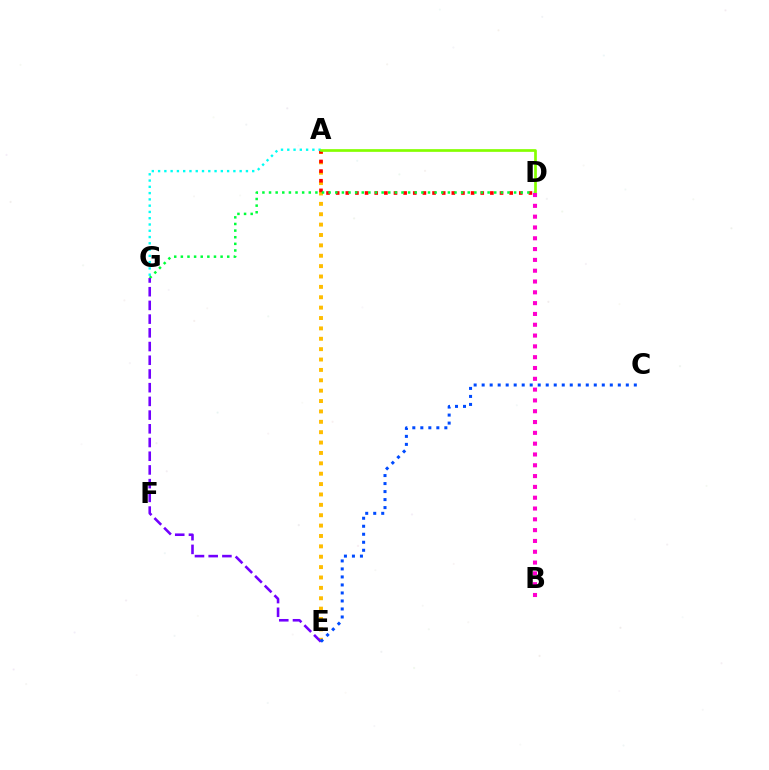{('A', 'E'): [{'color': '#ffbd00', 'line_style': 'dotted', 'thickness': 2.82}], ('A', 'D'): [{'color': '#ff0000', 'line_style': 'dotted', 'thickness': 2.62}, {'color': '#84ff00', 'line_style': 'solid', 'thickness': 1.94}], ('A', 'G'): [{'color': '#00fff6', 'line_style': 'dotted', 'thickness': 1.7}], ('D', 'G'): [{'color': '#00ff39', 'line_style': 'dotted', 'thickness': 1.8}], ('B', 'D'): [{'color': '#ff00cf', 'line_style': 'dotted', 'thickness': 2.94}], ('E', 'G'): [{'color': '#7200ff', 'line_style': 'dashed', 'thickness': 1.86}], ('C', 'E'): [{'color': '#004bff', 'line_style': 'dotted', 'thickness': 2.18}]}